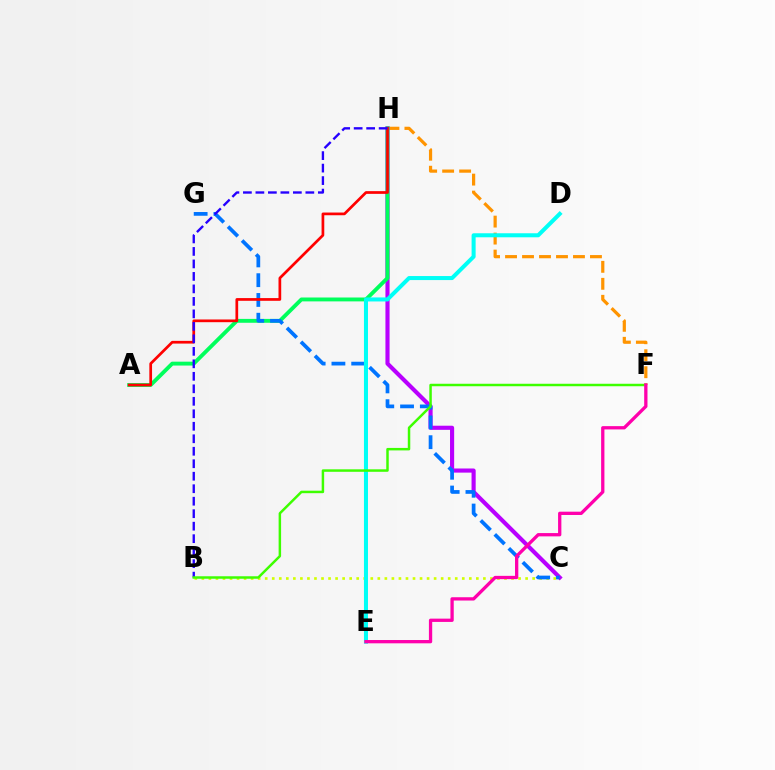{('F', 'H'): [{'color': '#ff9400', 'line_style': 'dashed', 'thickness': 2.31}], ('C', 'H'): [{'color': '#b900ff', 'line_style': 'solid', 'thickness': 2.97}], ('A', 'H'): [{'color': '#00ff5c', 'line_style': 'solid', 'thickness': 2.79}, {'color': '#ff0000', 'line_style': 'solid', 'thickness': 1.95}], ('B', 'C'): [{'color': '#d1ff00', 'line_style': 'dotted', 'thickness': 1.91}], ('C', 'G'): [{'color': '#0074ff', 'line_style': 'dashed', 'thickness': 2.69}], ('D', 'E'): [{'color': '#00fff6', 'line_style': 'solid', 'thickness': 2.9}], ('B', 'H'): [{'color': '#2500ff', 'line_style': 'dashed', 'thickness': 1.7}], ('B', 'F'): [{'color': '#3dff00', 'line_style': 'solid', 'thickness': 1.79}], ('E', 'F'): [{'color': '#ff00ac', 'line_style': 'solid', 'thickness': 2.37}]}